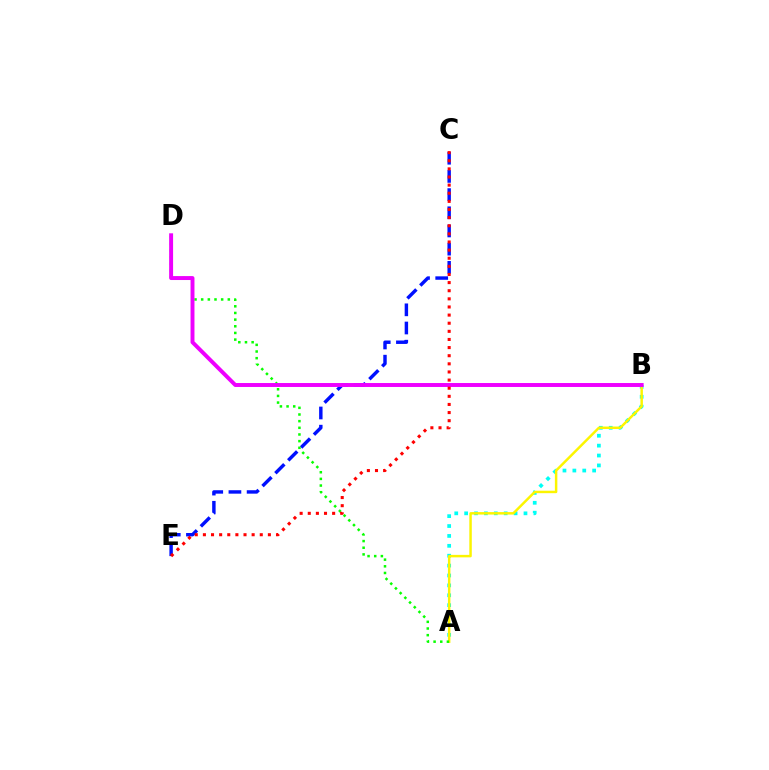{('C', 'E'): [{'color': '#0010ff', 'line_style': 'dashed', 'thickness': 2.47}, {'color': '#ff0000', 'line_style': 'dotted', 'thickness': 2.21}], ('A', 'B'): [{'color': '#00fff6', 'line_style': 'dotted', 'thickness': 2.69}, {'color': '#fcf500', 'line_style': 'solid', 'thickness': 1.78}], ('A', 'D'): [{'color': '#08ff00', 'line_style': 'dotted', 'thickness': 1.81}], ('B', 'D'): [{'color': '#ee00ff', 'line_style': 'solid', 'thickness': 2.84}]}